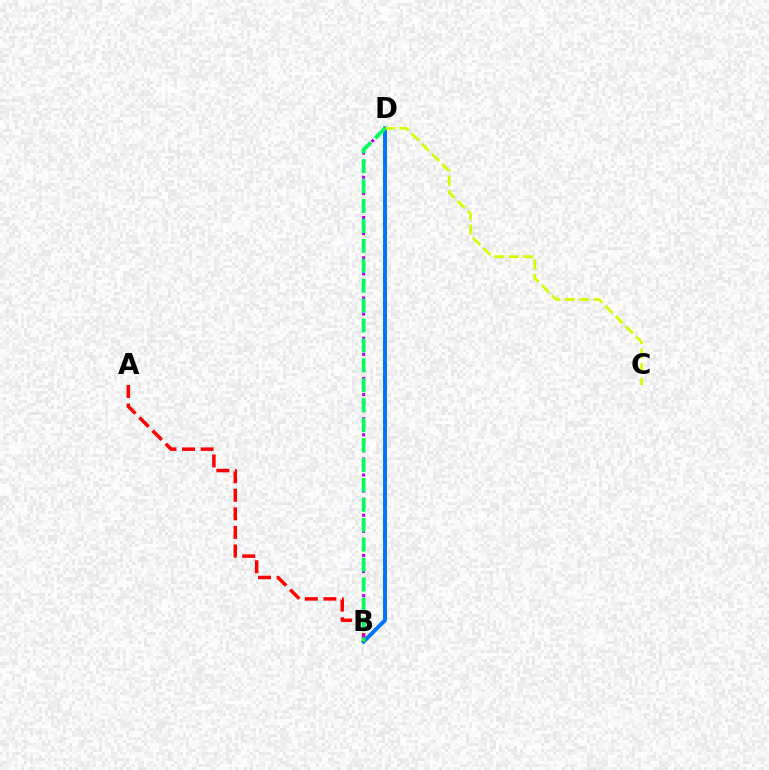{('B', 'D'): [{'color': '#0074ff', 'line_style': 'solid', 'thickness': 2.82}, {'color': '#b900ff', 'line_style': 'dotted', 'thickness': 2.19}, {'color': '#00ff5c', 'line_style': 'dashed', 'thickness': 2.71}], ('A', 'B'): [{'color': '#ff0000', 'line_style': 'dashed', 'thickness': 2.52}], ('C', 'D'): [{'color': '#d1ff00', 'line_style': 'dashed', 'thickness': 1.96}]}